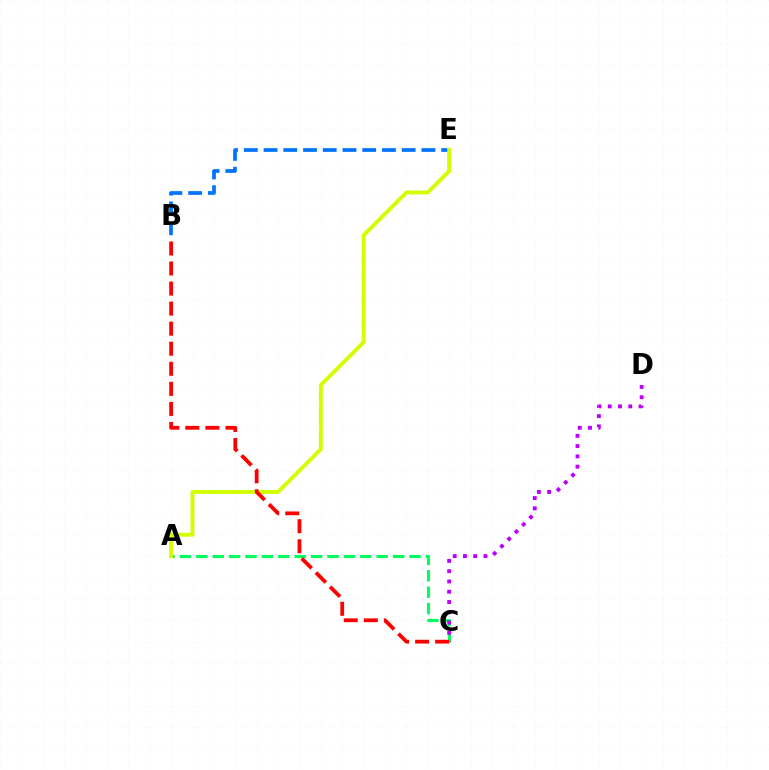{('A', 'C'): [{'color': '#00ff5c', 'line_style': 'dashed', 'thickness': 2.23}], ('C', 'D'): [{'color': '#b900ff', 'line_style': 'dotted', 'thickness': 2.79}], ('B', 'E'): [{'color': '#0074ff', 'line_style': 'dashed', 'thickness': 2.68}], ('A', 'E'): [{'color': '#d1ff00', 'line_style': 'solid', 'thickness': 2.82}], ('B', 'C'): [{'color': '#ff0000', 'line_style': 'dashed', 'thickness': 2.72}]}